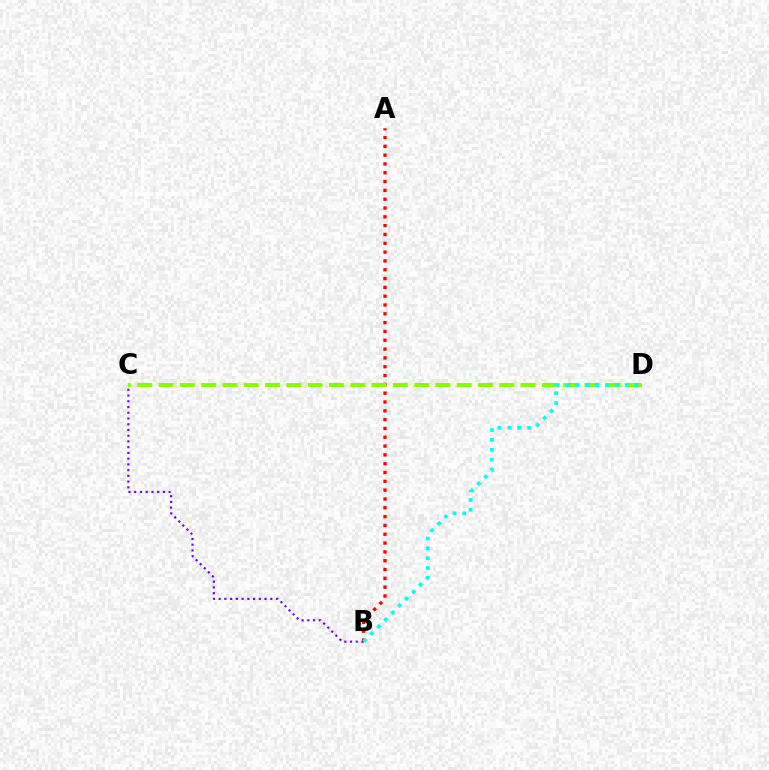{('B', 'C'): [{'color': '#7200ff', 'line_style': 'dotted', 'thickness': 1.56}], ('A', 'B'): [{'color': '#ff0000', 'line_style': 'dotted', 'thickness': 2.4}], ('C', 'D'): [{'color': '#84ff00', 'line_style': 'dashed', 'thickness': 2.89}], ('B', 'D'): [{'color': '#00fff6', 'line_style': 'dotted', 'thickness': 2.67}]}